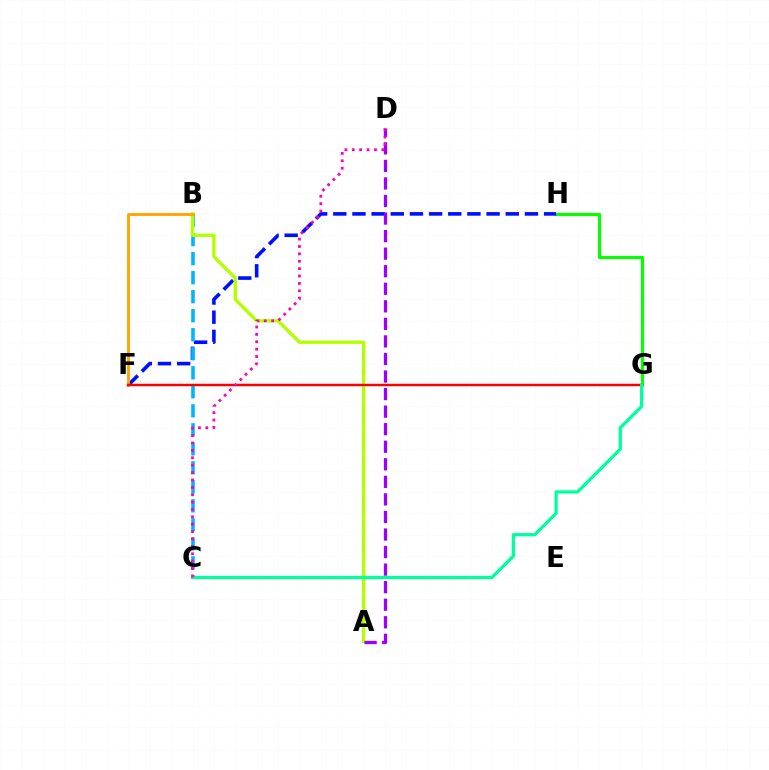{('G', 'H'): [{'color': '#08ff00', 'line_style': 'solid', 'thickness': 2.26}], ('F', 'H'): [{'color': '#0010ff', 'line_style': 'dashed', 'thickness': 2.6}], ('B', 'C'): [{'color': '#00b5ff', 'line_style': 'dashed', 'thickness': 2.58}], ('A', 'B'): [{'color': '#b3ff00', 'line_style': 'solid', 'thickness': 2.39}], ('B', 'F'): [{'color': '#ffa500', 'line_style': 'solid', 'thickness': 2.08}], ('F', 'G'): [{'color': '#ff0000', 'line_style': 'solid', 'thickness': 1.78}], ('A', 'D'): [{'color': '#9b00ff', 'line_style': 'dashed', 'thickness': 2.38}], ('C', 'G'): [{'color': '#00ff9d', 'line_style': 'solid', 'thickness': 2.36}], ('C', 'D'): [{'color': '#ff00bd', 'line_style': 'dotted', 'thickness': 2.01}]}